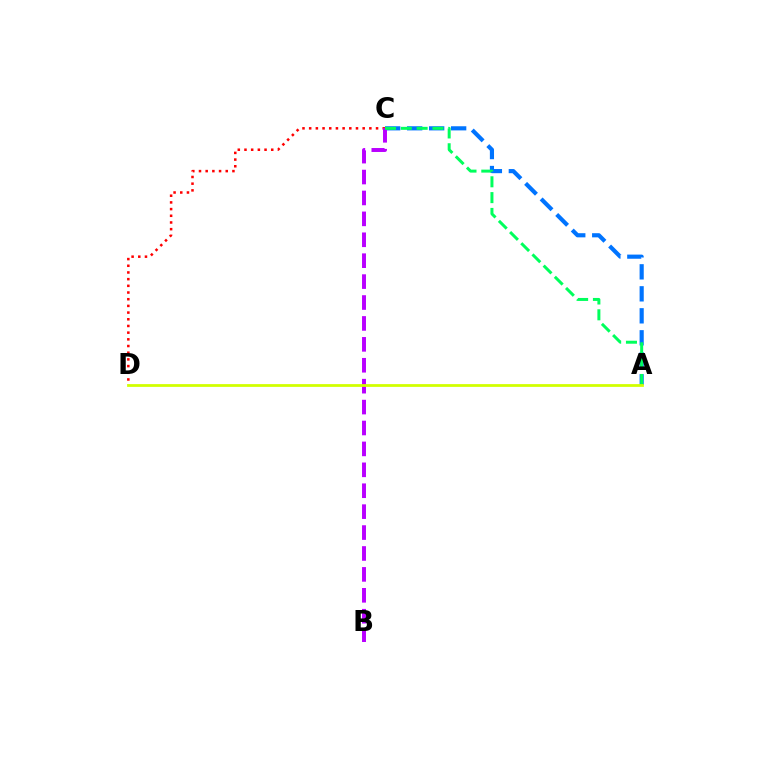{('C', 'D'): [{'color': '#ff0000', 'line_style': 'dotted', 'thickness': 1.82}], ('A', 'C'): [{'color': '#0074ff', 'line_style': 'dashed', 'thickness': 2.99}, {'color': '#00ff5c', 'line_style': 'dashed', 'thickness': 2.15}], ('B', 'C'): [{'color': '#b900ff', 'line_style': 'dashed', 'thickness': 2.84}], ('A', 'D'): [{'color': '#d1ff00', 'line_style': 'solid', 'thickness': 1.99}]}